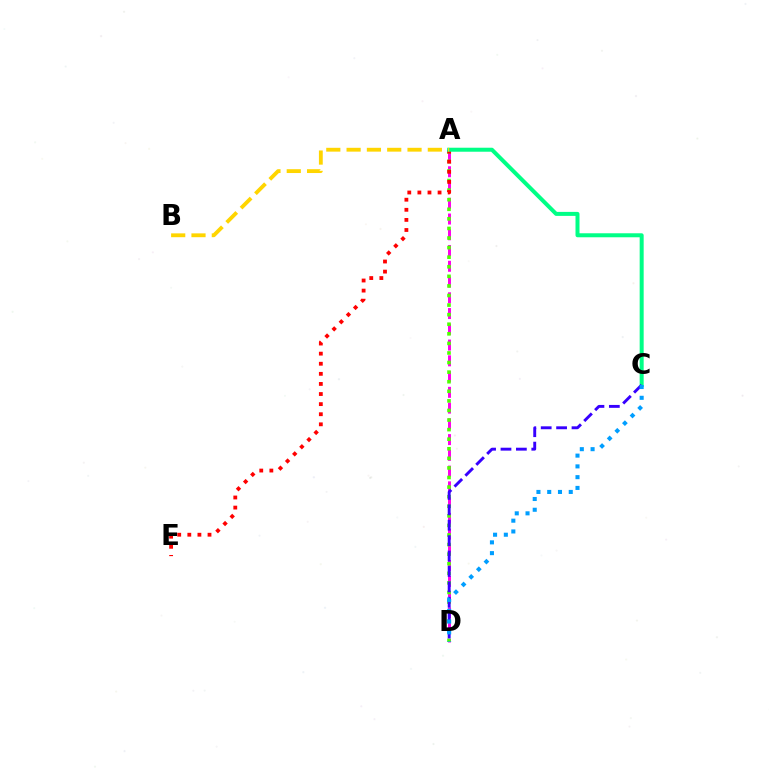{('A', 'D'): [{'color': '#ff00ed', 'line_style': 'dashed', 'thickness': 2.14}, {'color': '#4fff00', 'line_style': 'dotted', 'thickness': 2.6}], ('A', 'E'): [{'color': '#ff0000', 'line_style': 'dotted', 'thickness': 2.74}], ('A', 'C'): [{'color': '#00ff86', 'line_style': 'solid', 'thickness': 2.88}], ('C', 'D'): [{'color': '#3700ff', 'line_style': 'dashed', 'thickness': 2.09}, {'color': '#009eff', 'line_style': 'dotted', 'thickness': 2.93}], ('A', 'B'): [{'color': '#ffd500', 'line_style': 'dashed', 'thickness': 2.76}]}